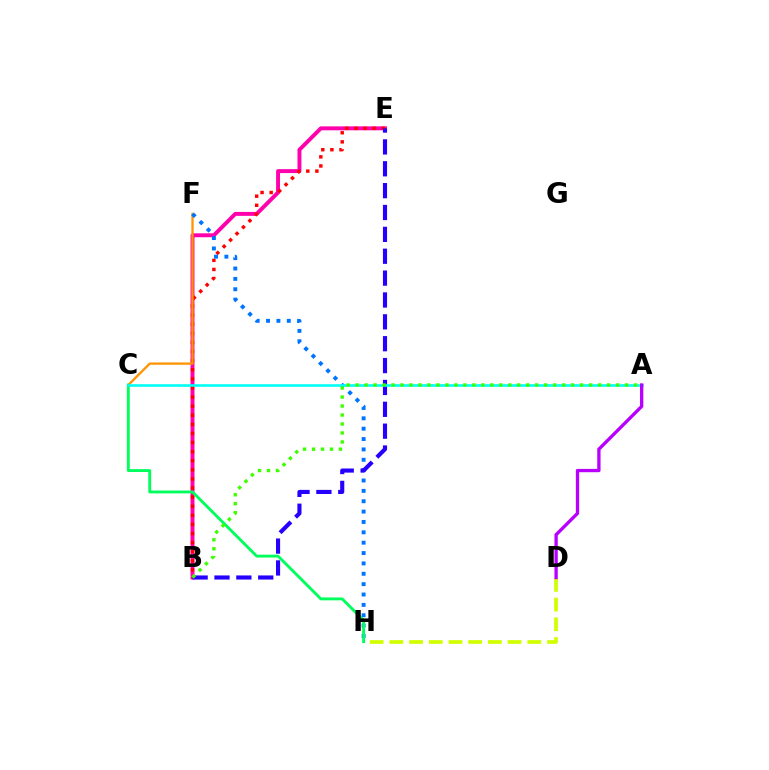{('D', 'H'): [{'color': '#d1ff00', 'line_style': 'dashed', 'thickness': 2.68}], ('B', 'E'): [{'color': '#ff00ac', 'line_style': 'solid', 'thickness': 2.83}, {'color': '#ff0000', 'line_style': 'dotted', 'thickness': 2.47}, {'color': '#2500ff', 'line_style': 'dashed', 'thickness': 2.97}], ('C', 'F'): [{'color': '#ff9400', 'line_style': 'solid', 'thickness': 1.65}], ('F', 'H'): [{'color': '#0074ff', 'line_style': 'dotted', 'thickness': 2.82}], ('C', 'H'): [{'color': '#00ff5c', 'line_style': 'solid', 'thickness': 2.06}], ('A', 'C'): [{'color': '#00fff6', 'line_style': 'solid', 'thickness': 1.86}], ('A', 'D'): [{'color': '#b900ff', 'line_style': 'solid', 'thickness': 2.39}], ('A', 'B'): [{'color': '#3dff00', 'line_style': 'dotted', 'thickness': 2.44}]}